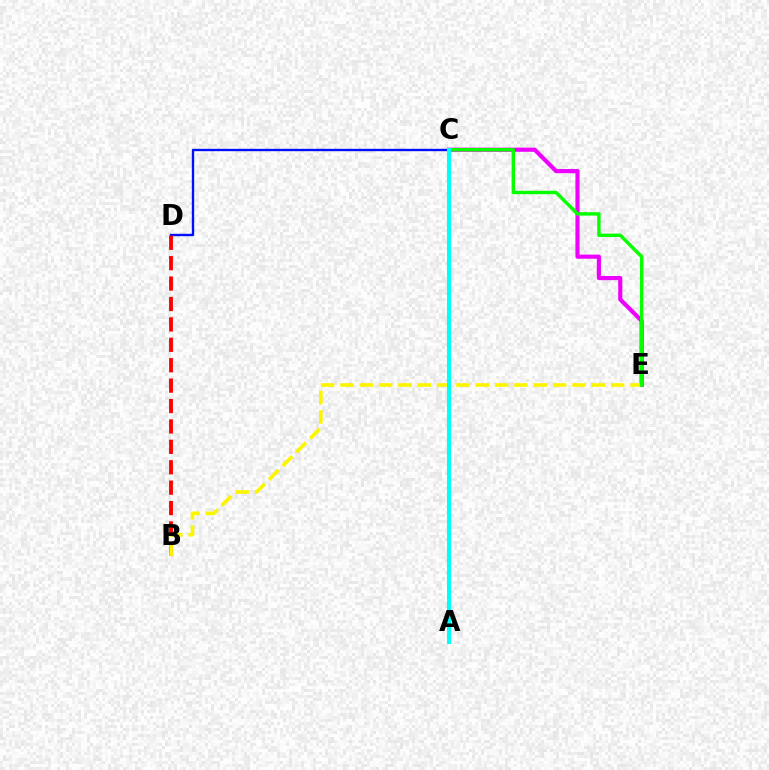{('C', 'D'): [{'color': '#0010ff', 'line_style': 'solid', 'thickness': 1.71}], ('C', 'E'): [{'color': '#ee00ff', 'line_style': 'solid', 'thickness': 2.99}, {'color': '#08ff00', 'line_style': 'solid', 'thickness': 2.46}], ('B', 'D'): [{'color': '#ff0000', 'line_style': 'dashed', 'thickness': 2.77}], ('B', 'E'): [{'color': '#fcf500', 'line_style': 'dashed', 'thickness': 2.63}], ('A', 'C'): [{'color': '#00fff6', 'line_style': 'solid', 'thickness': 2.92}]}